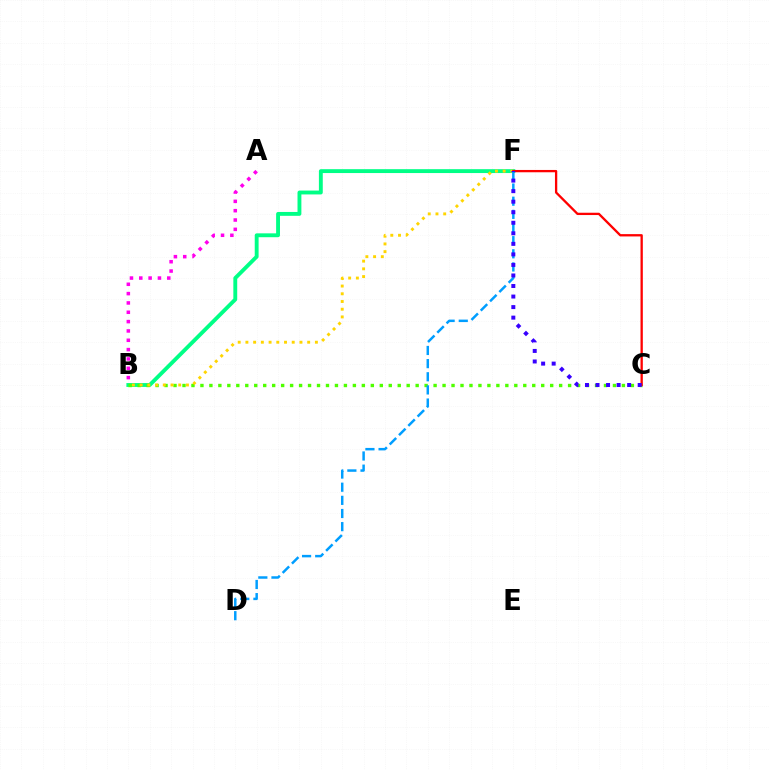{('A', 'B'): [{'color': '#ff00ed', 'line_style': 'dotted', 'thickness': 2.54}], ('B', 'F'): [{'color': '#00ff86', 'line_style': 'solid', 'thickness': 2.79}, {'color': '#ffd500', 'line_style': 'dotted', 'thickness': 2.1}], ('B', 'C'): [{'color': '#4fff00', 'line_style': 'dotted', 'thickness': 2.44}], ('C', 'F'): [{'color': '#ff0000', 'line_style': 'solid', 'thickness': 1.66}, {'color': '#3700ff', 'line_style': 'dotted', 'thickness': 2.86}], ('D', 'F'): [{'color': '#009eff', 'line_style': 'dashed', 'thickness': 1.79}]}